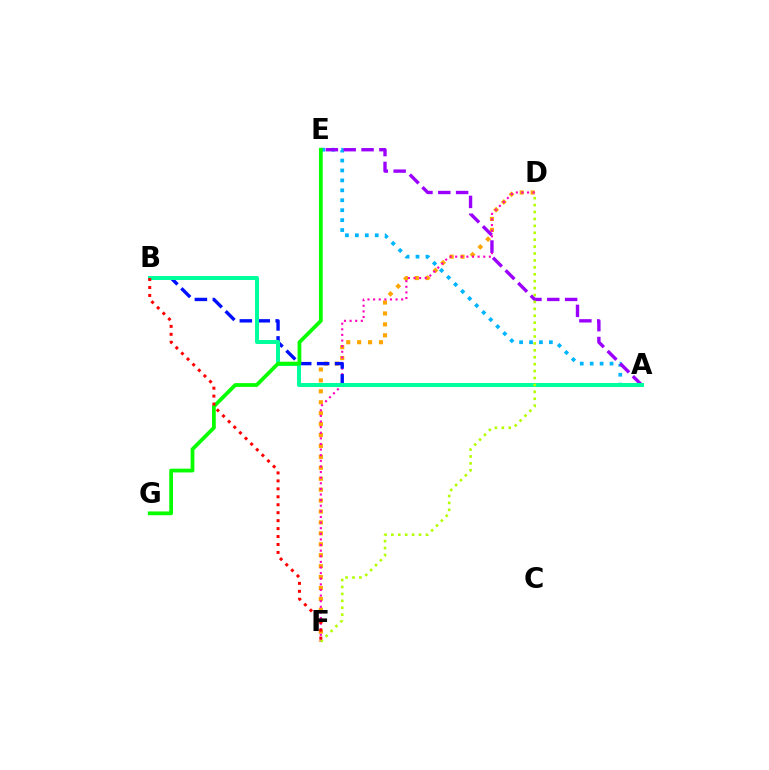{('D', 'F'): [{'color': '#ffa500', 'line_style': 'dotted', 'thickness': 2.97}, {'color': '#ff00bd', 'line_style': 'dotted', 'thickness': 1.53}, {'color': '#b3ff00', 'line_style': 'dotted', 'thickness': 1.88}], ('A', 'E'): [{'color': '#00b5ff', 'line_style': 'dotted', 'thickness': 2.7}, {'color': '#9b00ff', 'line_style': 'dashed', 'thickness': 2.42}], ('A', 'B'): [{'color': '#0010ff', 'line_style': 'dashed', 'thickness': 2.44}, {'color': '#00ff9d', 'line_style': 'solid', 'thickness': 2.89}], ('E', 'G'): [{'color': '#08ff00', 'line_style': 'solid', 'thickness': 2.72}], ('B', 'F'): [{'color': '#ff0000', 'line_style': 'dotted', 'thickness': 2.16}]}